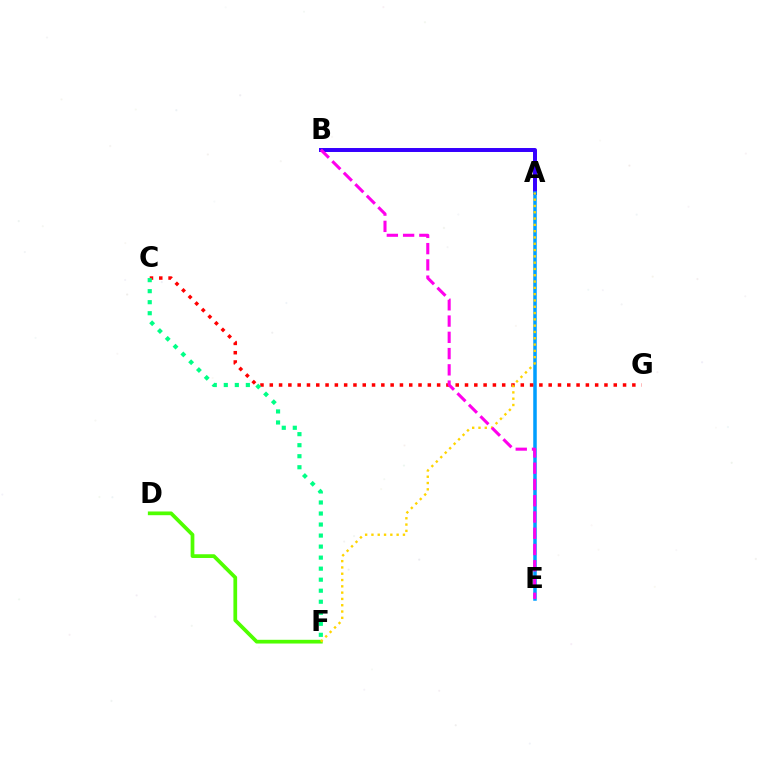{('A', 'B'): [{'color': '#3700ff', 'line_style': 'solid', 'thickness': 2.86}], ('A', 'E'): [{'color': '#009eff', 'line_style': 'solid', 'thickness': 2.53}], ('C', 'G'): [{'color': '#ff0000', 'line_style': 'dotted', 'thickness': 2.53}], ('D', 'F'): [{'color': '#4fff00', 'line_style': 'solid', 'thickness': 2.68}], ('A', 'F'): [{'color': '#ffd500', 'line_style': 'dotted', 'thickness': 1.71}], ('C', 'F'): [{'color': '#00ff86', 'line_style': 'dotted', 'thickness': 3.0}], ('B', 'E'): [{'color': '#ff00ed', 'line_style': 'dashed', 'thickness': 2.21}]}